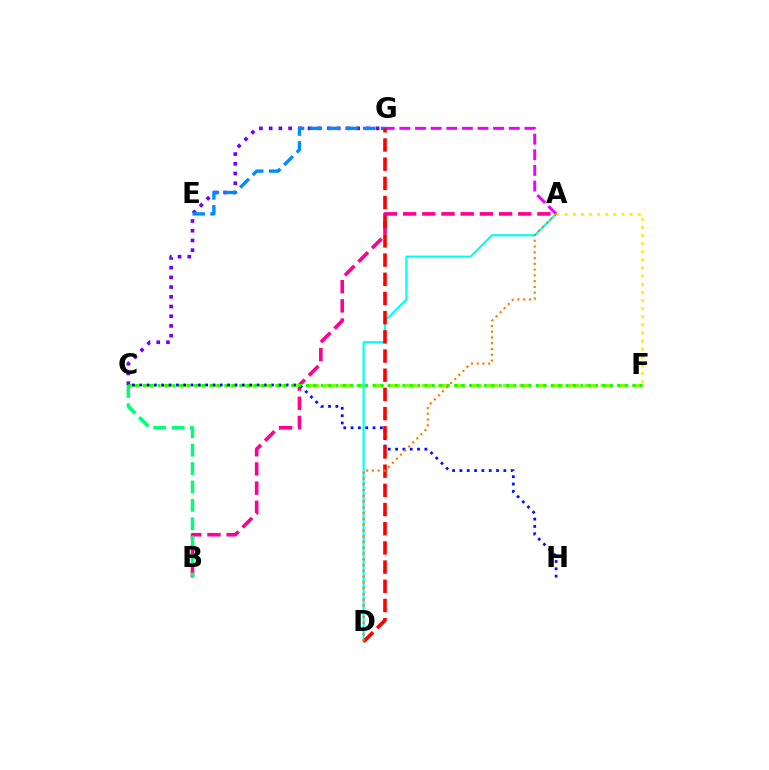{('A', 'B'): [{'color': '#ff0094', 'line_style': 'dashed', 'thickness': 2.61}], ('C', 'F'): [{'color': '#84ff00', 'line_style': 'dashed', 'thickness': 2.21}, {'color': '#08ff00', 'line_style': 'dotted', 'thickness': 2.02}], ('C', 'H'): [{'color': '#0010ff', 'line_style': 'dotted', 'thickness': 1.99}], ('C', 'G'): [{'color': '#7200ff', 'line_style': 'dotted', 'thickness': 2.64}], ('A', 'D'): [{'color': '#00fff6', 'line_style': 'solid', 'thickness': 1.56}, {'color': '#ff7c00', 'line_style': 'dotted', 'thickness': 1.57}], ('B', 'C'): [{'color': '#00ff74', 'line_style': 'dashed', 'thickness': 2.5}], ('E', 'G'): [{'color': '#008cff', 'line_style': 'dashed', 'thickness': 2.41}], ('A', 'F'): [{'color': '#fcf500', 'line_style': 'dotted', 'thickness': 2.21}], ('A', 'G'): [{'color': '#ee00ff', 'line_style': 'dashed', 'thickness': 2.12}], ('D', 'G'): [{'color': '#ff0000', 'line_style': 'dashed', 'thickness': 2.61}]}